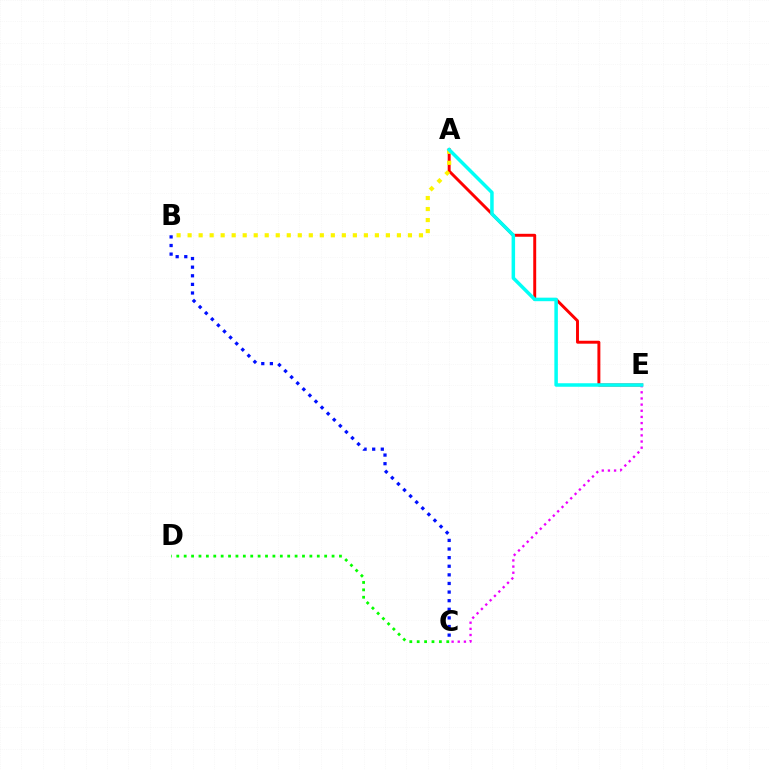{('C', 'D'): [{'color': '#08ff00', 'line_style': 'dotted', 'thickness': 2.01}], ('B', 'C'): [{'color': '#0010ff', 'line_style': 'dotted', 'thickness': 2.34}], ('A', 'E'): [{'color': '#ff0000', 'line_style': 'solid', 'thickness': 2.12}, {'color': '#00fff6', 'line_style': 'solid', 'thickness': 2.52}], ('C', 'E'): [{'color': '#ee00ff', 'line_style': 'dotted', 'thickness': 1.67}], ('A', 'B'): [{'color': '#fcf500', 'line_style': 'dotted', 'thickness': 2.99}]}